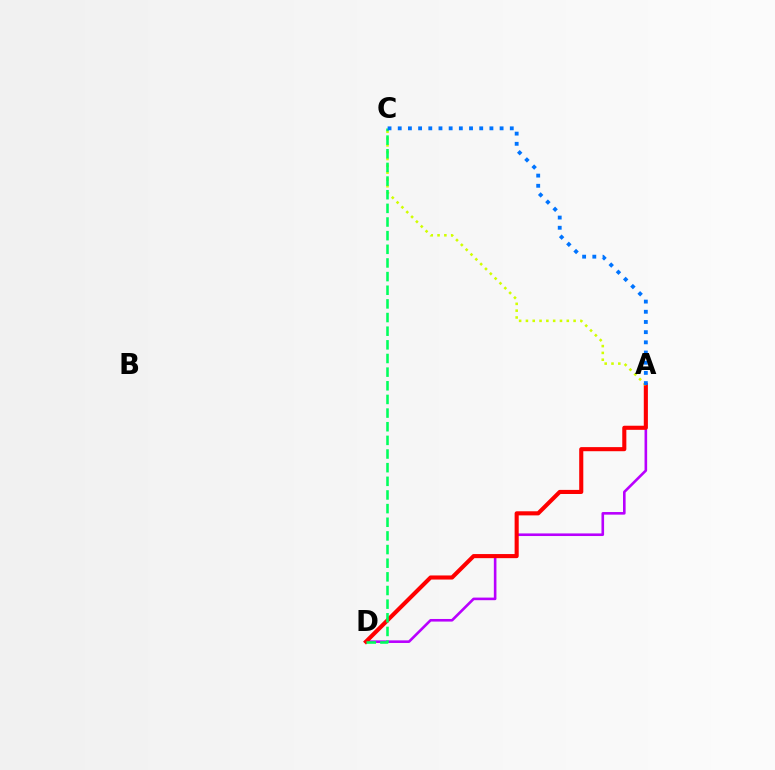{('A', 'D'): [{'color': '#b900ff', 'line_style': 'solid', 'thickness': 1.88}, {'color': '#ff0000', 'line_style': 'solid', 'thickness': 2.95}], ('A', 'C'): [{'color': '#d1ff00', 'line_style': 'dotted', 'thickness': 1.85}, {'color': '#0074ff', 'line_style': 'dotted', 'thickness': 2.77}], ('C', 'D'): [{'color': '#00ff5c', 'line_style': 'dashed', 'thickness': 1.85}]}